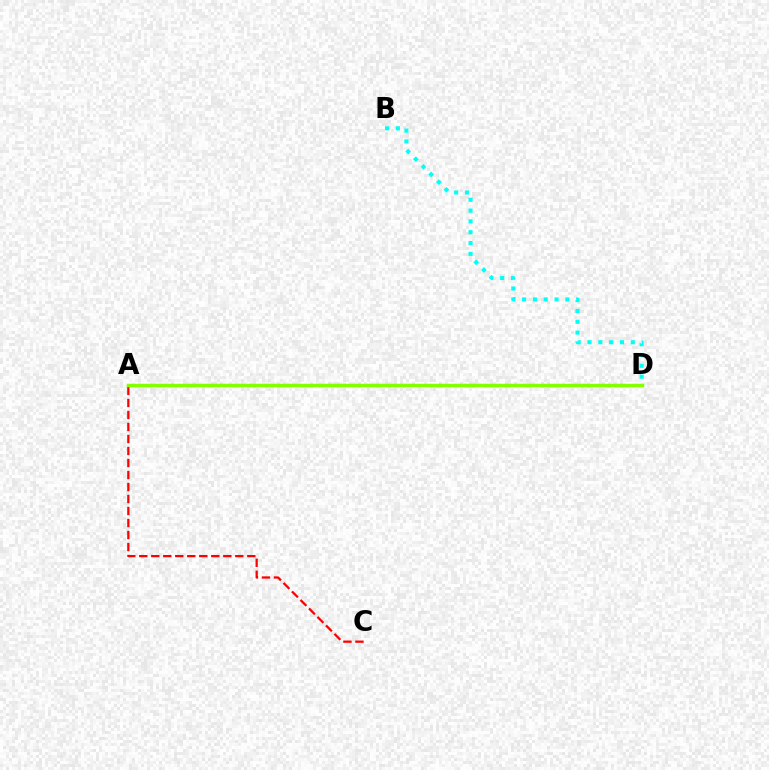{('B', 'D'): [{'color': '#00fff6', 'line_style': 'dotted', 'thickness': 2.94}], ('A', 'D'): [{'color': '#7200ff', 'line_style': 'dotted', 'thickness': 2.11}, {'color': '#84ff00', 'line_style': 'solid', 'thickness': 2.51}], ('A', 'C'): [{'color': '#ff0000', 'line_style': 'dashed', 'thickness': 1.63}]}